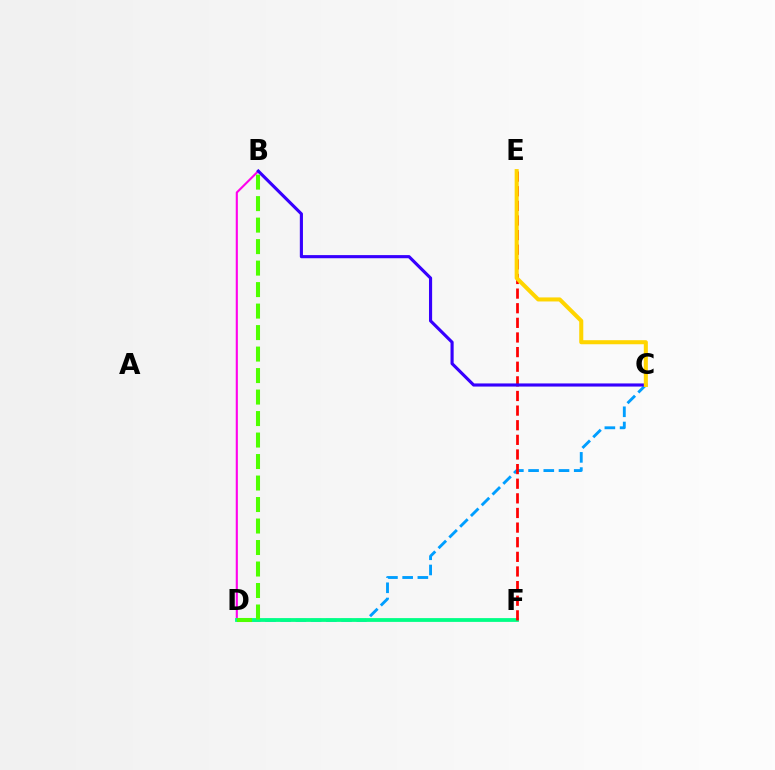{('C', 'D'): [{'color': '#009eff', 'line_style': 'dashed', 'thickness': 2.07}], ('B', 'D'): [{'color': '#ff00ed', 'line_style': 'solid', 'thickness': 1.52}, {'color': '#4fff00', 'line_style': 'dashed', 'thickness': 2.92}], ('D', 'F'): [{'color': '#00ff86', 'line_style': 'solid', 'thickness': 2.73}], ('E', 'F'): [{'color': '#ff0000', 'line_style': 'dashed', 'thickness': 1.99}], ('B', 'C'): [{'color': '#3700ff', 'line_style': 'solid', 'thickness': 2.25}], ('C', 'E'): [{'color': '#ffd500', 'line_style': 'solid', 'thickness': 2.91}]}